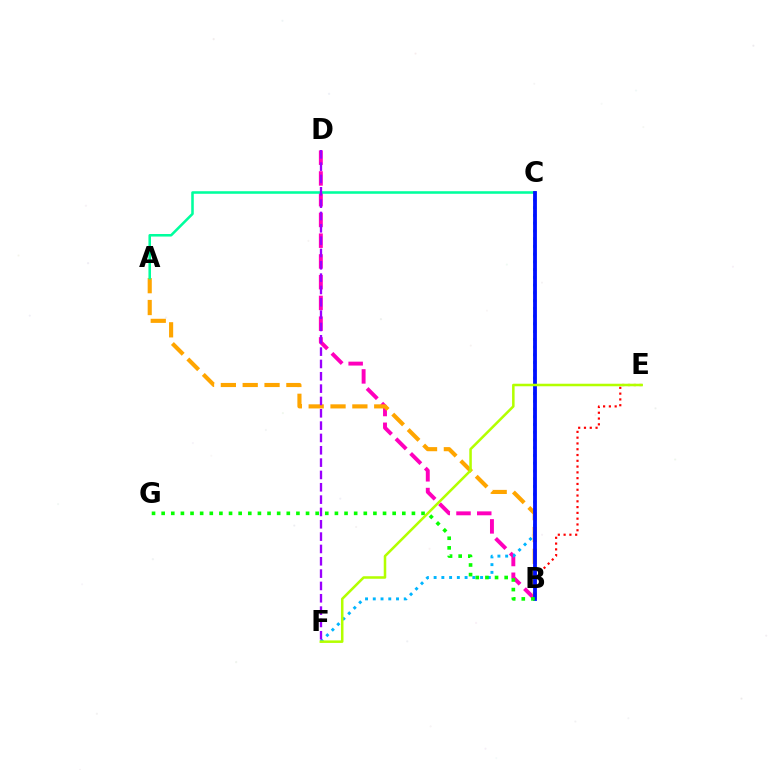{('B', 'E'): [{'color': '#ff0000', 'line_style': 'dotted', 'thickness': 1.57}], ('B', 'D'): [{'color': '#ff00bd', 'line_style': 'dashed', 'thickness': 2.82}], ('A', 'B'): [{'color': '#ffa500', 'line_style': 'dashed', 'thickness': 2.97}], ('C', 'F'): [{'color': '#00b5ff', 'line_style': 'dotted', 'thickness': 2.1}], ('A', 'C'): [{'color': '#00ff9d', 'line_style': 'solid', 'thickness': 1.84}], ('D', 'F'): [{'color': '#9b00ff', 'line_style': 'dashed', 'thickness': 1.68}], ('B', 'C'): [{'color': '#0010ff', 'line_style': 'solid', 'thickness': 2.74}], ('B', 'G'): [{'color': '#08ff00', 'line_style': 'dotted', 'thickness': 2.62}], ('E', 'F'): [{'color': '#b3ff00', 'line_style': 'solid', 'thickness': 1.82}]}